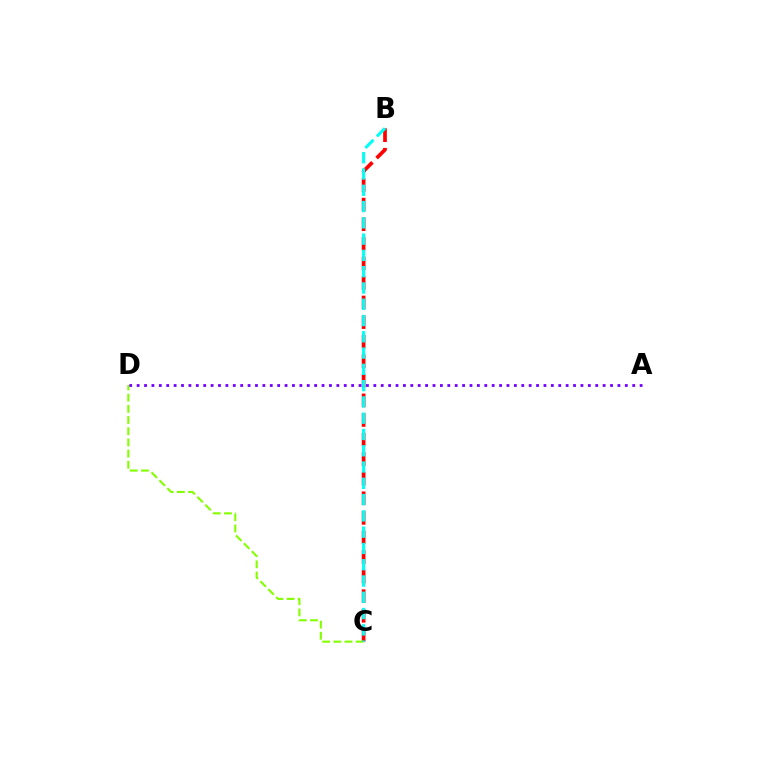{('B', 'C'): [{'color': '#ff0000', 'line_style': 'dashed', 'thickness': 2.66}, {'color': '#00fff6', 'line_style': 'dashed', 'thickness': 2.21}], ('C', 'D'): [{'color': '#84ff00', 'line_style': 'dashed', 'thickness': 1.52}], ('A', 'D'): [{'color': '#7200ff', 'line_style': 'dotted', 'thickness': 2.01}]}